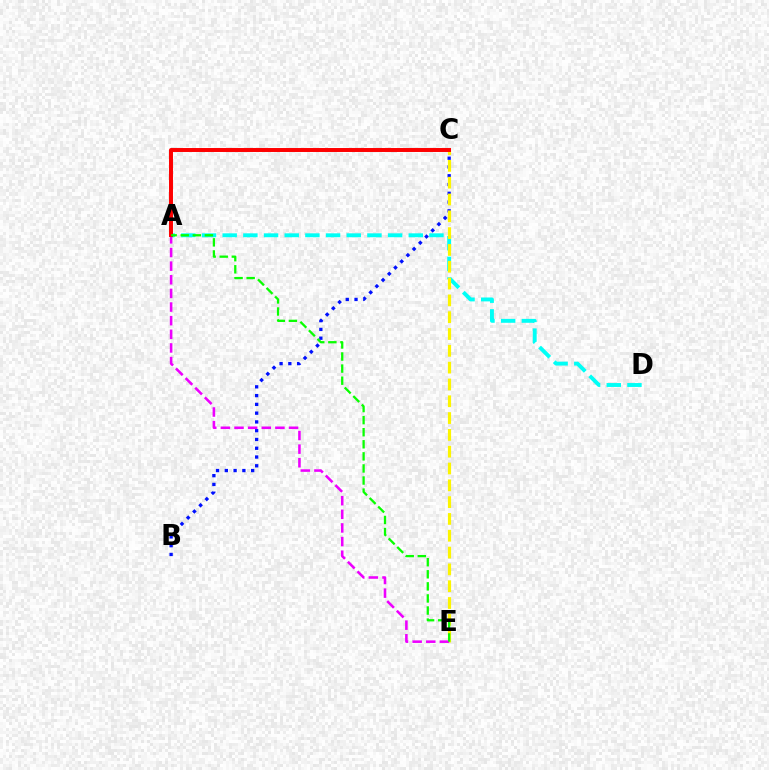{('B', 'C'): [{'color': '#0010ff', 'line_style': 'dotted', 'thickness': 2.38}], ('A', 'D'): [{'color': '#00fff6', 'line_style': 'dashed', 'thickness': 2.81}], ('C', 'E'): [{'color': '#fcf500', 'line_style': 'dashed', 'thickness': 2.28}], ('A', 'E'): [{'color': '#ee00ff', 'line_style': 'dashed', 'thickness': 1.85}, {'color': '#08ff00', 'line_style': 'dashed', 'thickness': 1.64}], ('A', 'C'): [{'color': '#ff0000', 'line_style': 'solid', 'thickness': 2.85}]}